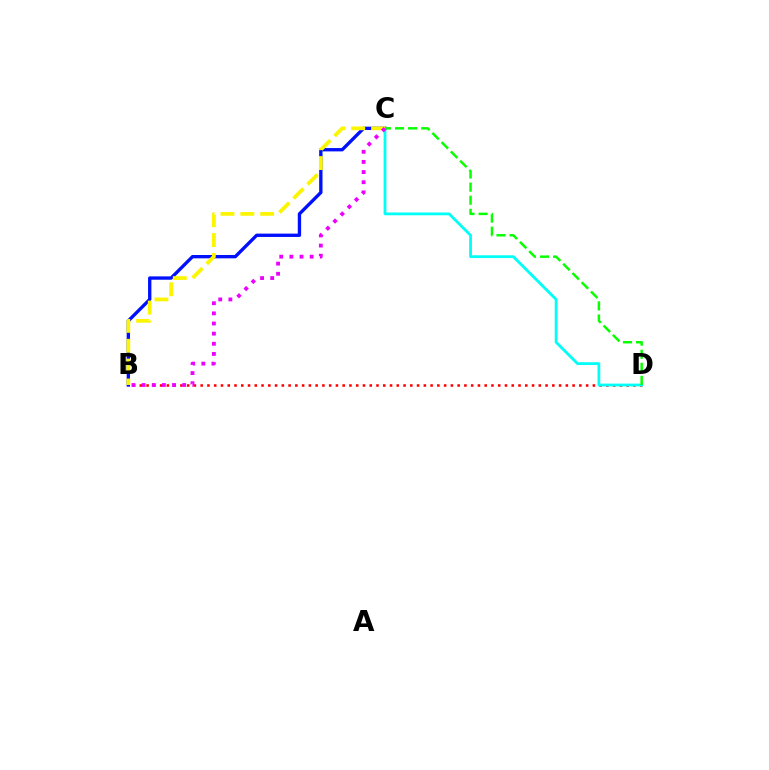{('B', 'D'): [{'color': '#ff0000', 'line_style': 'dotted', 'thickness': 1.84}], ('B', 'C'): [{'color': '#0010ff', 'line_style': 'solid', 'thickness': 2.4}, {'color': '#fcf500', 'line_style': 'dashed', 'thickness': 2.7}, {'color': '#ee00ff', 'line_style': 'dotted', 'thickness': 2.75}], ('C', 'D'): [{'color': '#00fff6', 'line_style': 'solid', 'thickness': 2.01}, {'color': '#08ff00', 'line_style': 'dashed', 'thickness': 1.78}]}